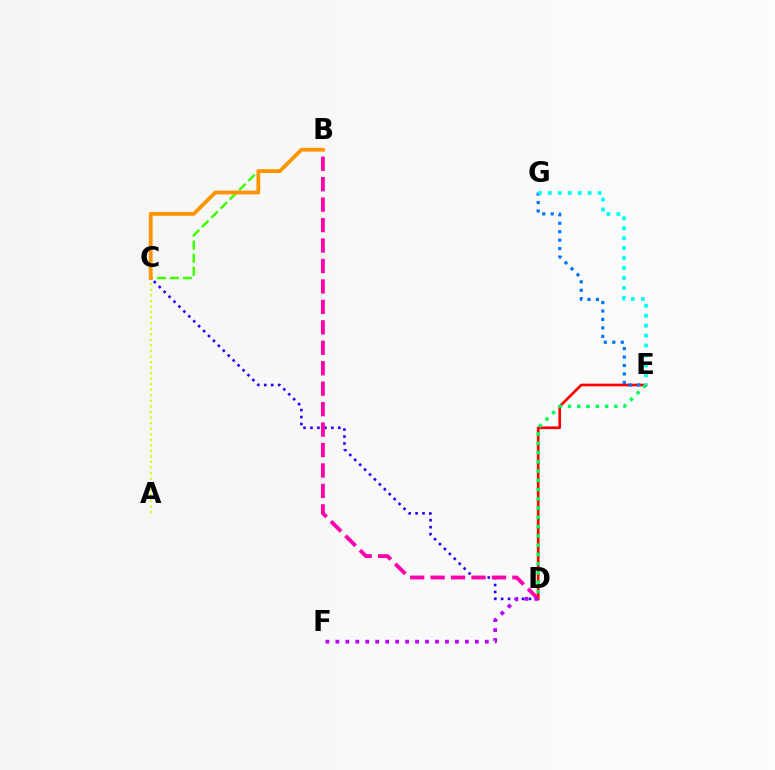{('B', 'C'): [{'color': '#3dff00', 'line_style': 'dashed', 'thickness': 1.77}, {'color': '#ff9400', 'line_style': 'solid', 'thickness': 2.75}], ('A', 'C'): [{'color': '#d1ff00', 'line_style': 'dotted', 'thickness': 1.51}], ('C', 'D'): [{'color': '#2500ff', 'line_style': 'dotted', 'thickness': 1.89}], ('B', 'D'): [{'color': '#ff00ac', 'line_style': 'dashed', 'thickness': 2.78}], ('D', 'E'): [{'color': '#ff0000', 'line_style': 'solid', 'thickness': 1.92}, {'color': '#00ff5c', 'line_style': 'dotted', 'thickness': 2.52}], ('D', 'F'): [{'color': '#b900ff', 'line_style': 'dotted', 'thickness': 2.71}], ('E', 'G'): [{'color': '#0074ff', 'line_style': 'dotted', 'thickness': 2.29}, {'color': '#00fff6', 'line_style': 'dotted', 'thickness': 2.7}]}